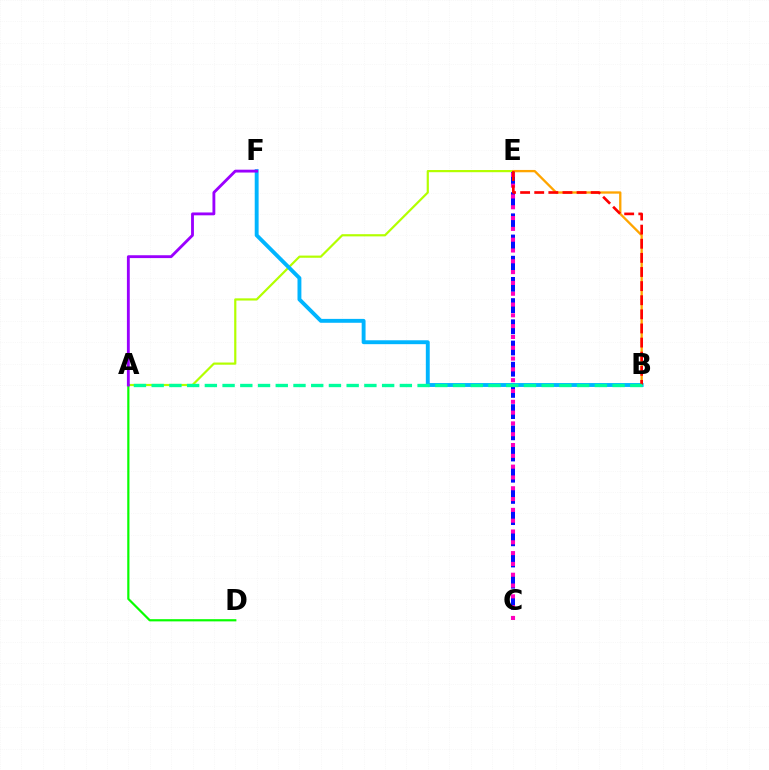{('C', 'E'): [{'color': '#0010ff', 'line_style': 'dashed', 'thickness': 2.88}, {'color': '#ff00bd', 'line_style': 'dotted', 'thickness': 2.94}], ('A', 'E'): [{'color': '#b3ff00', 'line_style': 'solid', 'thickness': 1.58}], ('B', 'E'): [{'color': '#ffa500', 'line_style': 'solid', 'thickness': 1.67}, {'color': '#ff0000', 'line_style': 'dashed', 'thickness': 1.92}], ('A', 'D'): [{'color': '#08ff00', 'line_style': 'solid', 'thickness': 1.58}], ('B', 'F'): [{'color': '#00b5ff', 'line_style': 'solid', 'thickness': 2.8}], ('A', 'B'): [{'color': '#00ff9d', 'line_style': 'dashed', 'thickness': 2.41}], ('A', 'F'): [{'color': '#9b00ff', 'line_style': 'solid', 'thickness': 2.05}]}